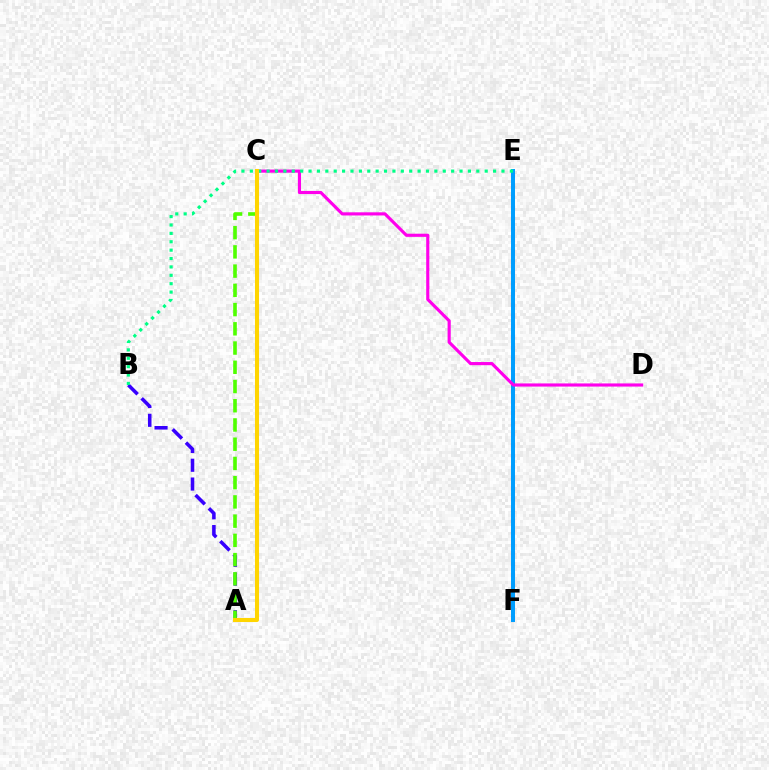{('E', 'F'): [{'color': '#ff0000', 'line_style': 'dotted', 'thickness': 2.93}, {'color': '#009eff', 'line_style': 'solid', 'thickness': 2.86}], ('A', 'B'): [{'color': '#3700ff', 'line_style': 'dashed', 'thickness': 2.55}], ('A', 'C'): [{'color': '#4fff00', 'line_style': 'dashed', 'thickness': 2.61}, {'color': '#ffd500', 'line_style': 'solid', 'thickness': 2.91}], ('C', 'D'): [{'color': '#ff00ed', 'line_style': 'solid', 'thickness': 2.26}], ('B', 'E'): [{'color': '#00ff86', 'line_style': 'dotted', 'thickness': 2.28}]}